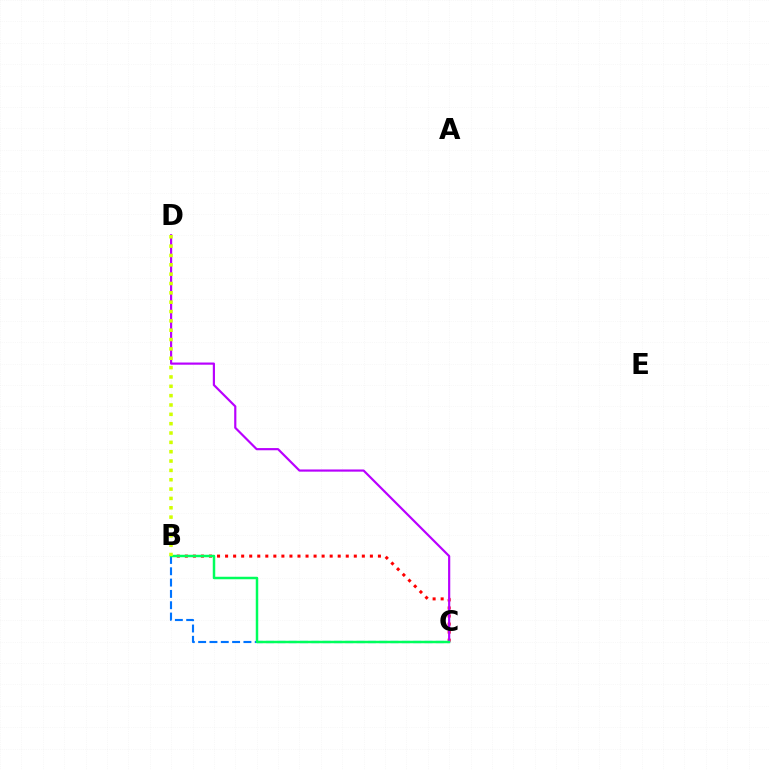{('B', 'C'): [{'color': '#ff0000', 'line_style': 'dotted', 'thickness': 2.19}, {'color': '#0074ff', 'line_style': 'dashed', 'thickness': 1.54}, {'color': '#00ff5c', 'line_style': 'solid', 'thickness': 1.79}], ('C', 'D'): [{'color': '#b900ff', 'line_style': 'solid', 'thickness': 1.57}], ('B', 'D'): [{'color': '#d1ff00', 'line_style': 'dotted', 'thickness': 2.54}]}